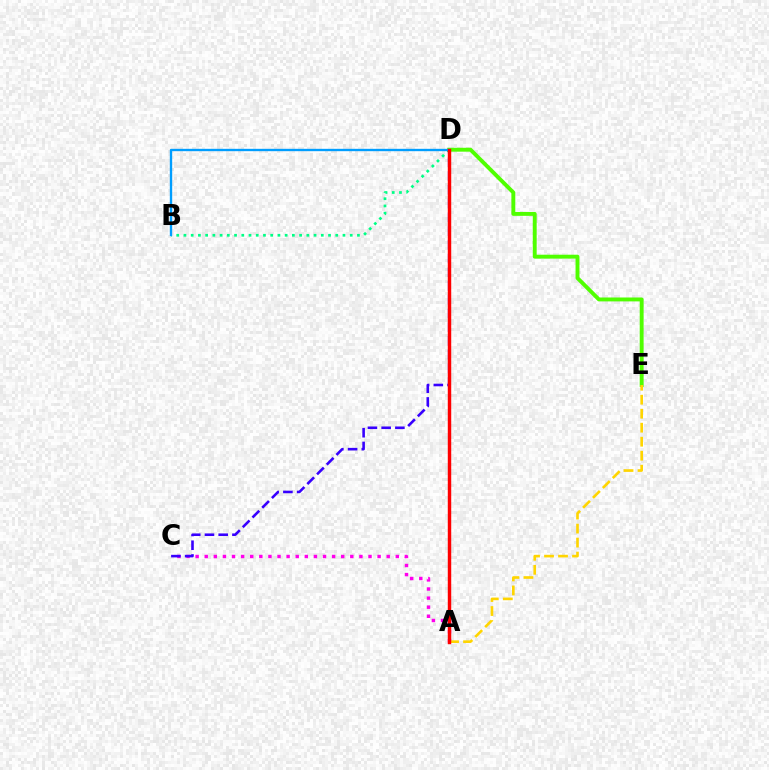{('A', 'C'): [{'color': '#ff00ed', 'line_style': 'dotted', 'thickness': 2.47}], ('B', 'D'): [{'color': '#00ff86', 'line_style': 'dotted', 'thickness': 1.96}, {'color': '#009eff', 'line_style': 'solid', 'thickness': 1.7}], ('D', 'E'): [{'color': '#4fff00', 'line_style': 'solid', 'thickness': 2.81}], ('A', 'E'): [{'color': '#ffd500', 'line_style': 'dashed', 'thickness': 1.9}], ('C', 'D'): [{'color': '#3700ff', 'line_style': 'dashed', 'thickness': 1.87}], ('A', 'D'): [{'color': '#ff0000', 'line_style': 'solid', 'thickness': 2.47}]}